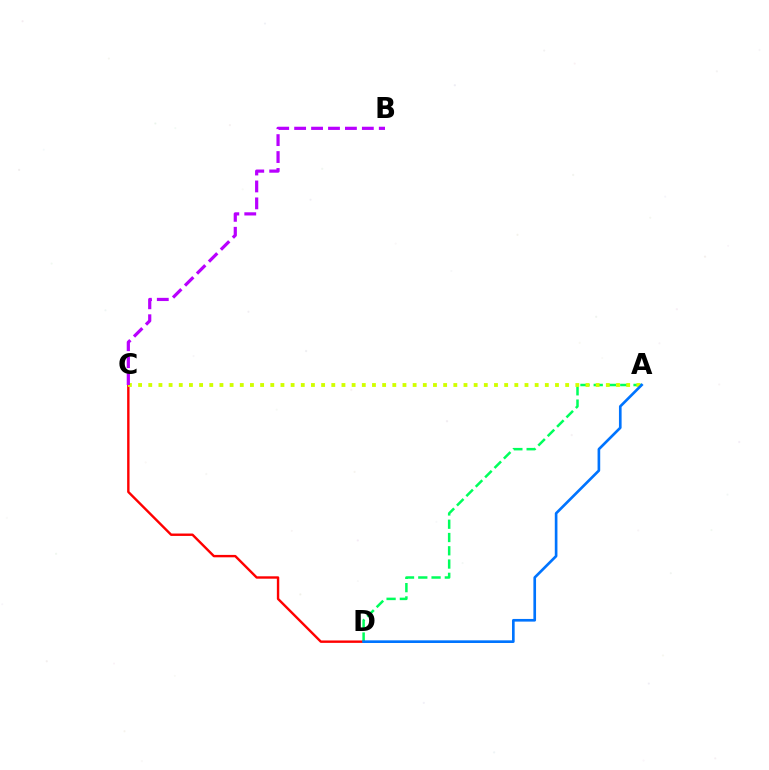{('C', 'D'): [{'color': '#ff0000', 'line_style': 'solid', 'thickness': 1.73}], ('A', 'D'): [{'color': '#00ff5c', 'line_style': 'dashed', 'thickness': 1.8}, {'color': '#0074ff', 'line_style': 'solid', 'thickness': 1.91}], ('A', 'C'): [{'color': '#d1ff00', 'line_style': 'dotted', 'thickness': 2.76}], ('B', 'C'): [{'color': '#b900ff', 'line_style': 'dashed', 'thickness': 2.3}]}